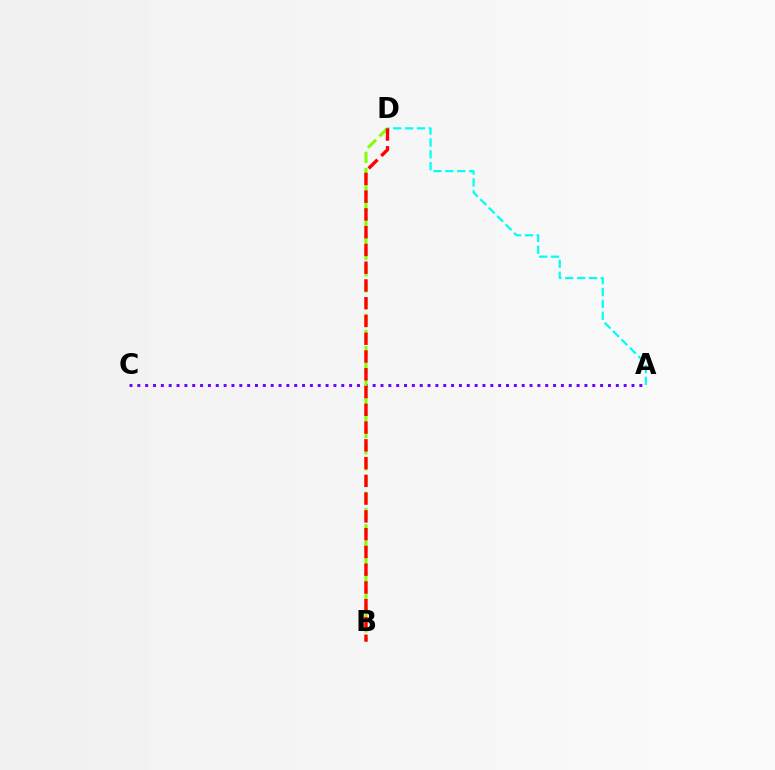{('A', 'C'): [{'color': '#7200ff', 'line_style': 'dotted', 'thickness': 2.13}], ('A', 'D'): [{'color': '#00fff6', 'line_style': 'dashed', 'thickness': 1.61}], ('B', 'D'): [{'color': '#84ff00', 'line_style': 'dashed', 'thickness': 2.2}, {'color': '#ff0000', 'line_style': 'dashed', 'thickness': 2.41}]}